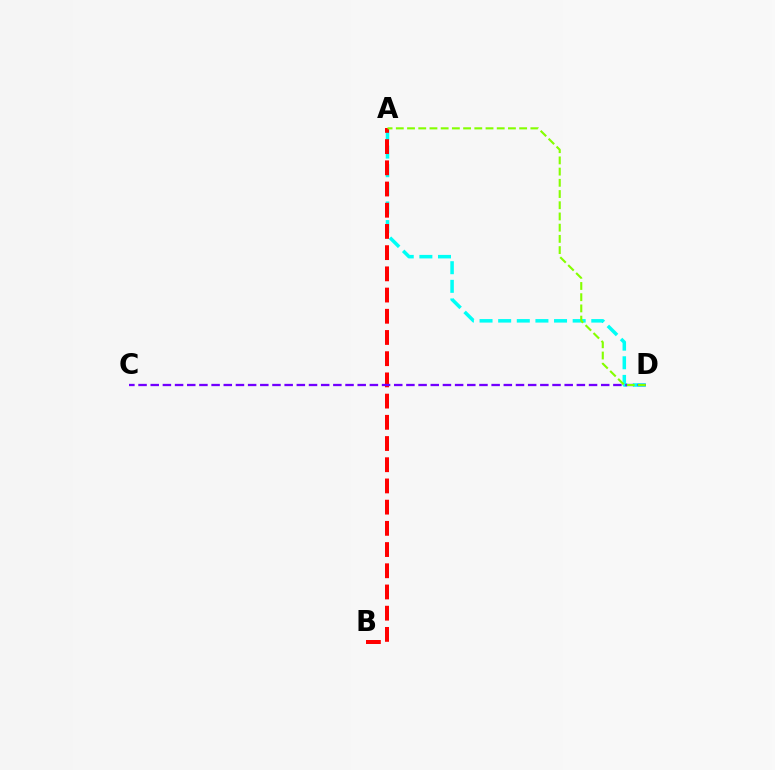{('A', 'D'): [{'color': '#00fff6', 'line_style': 'dashed', 'thickness': 2.53}, {'color': '#84ff00', 'line_style': 'dashed', 'thickness': 1.52}], ('A', 'B'): [{'color': '#ff0000', 'line_style': 'dashed', 'thickness': 2.88}], ('C', 'D'): [{'color': '#7200ff', 'line_style': 'dashed', 'thickness': 1.65}]}